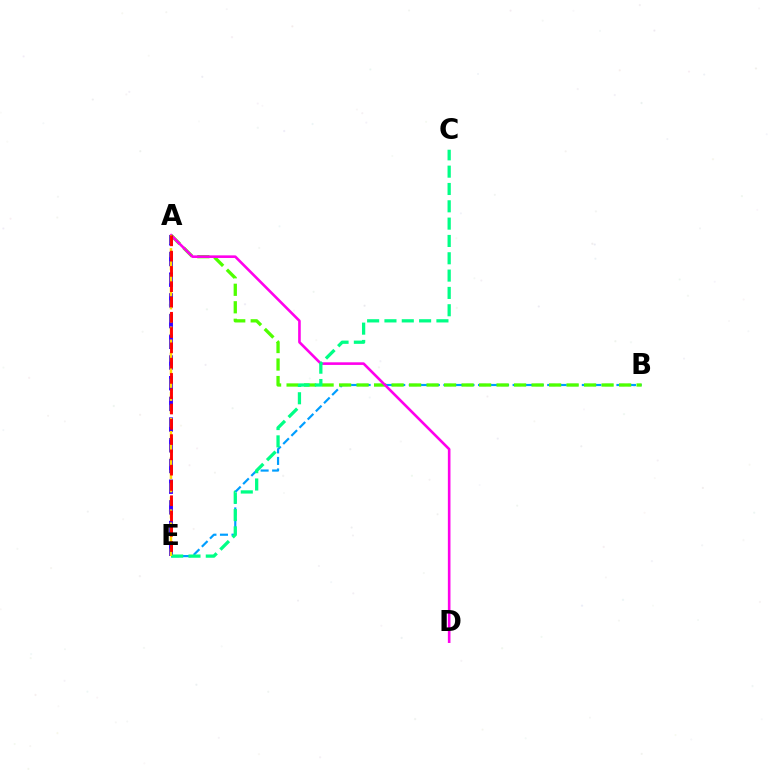{('B', 'E'): [{'color': '#009eff', 'line_style': 'dashed', 'thickness': 1.57}], ('A', 'B'): [{'color': '#4fff00', 'line_style': 'dashed', 'thickness': 2.38}], ('A', 'D'): [{'color': '#ff00ed', 'line_style': 'solid', 'thickness': 1.88}], ('A', 'E'): [{'color': '#3700ff', 'line_style': 'dashed', 'thickness': 2.81}, {'color': '#ffd500', 'line_style': 'dashed', 'thickness': 1.77}, {'color': '#ff0000', 'line_style': 'dashed', 'thickness': 2.08}], ('C', 'E'): [{'color': '#00ff86', 'line_style': 'dashed', 'thickness': 2.35}]}